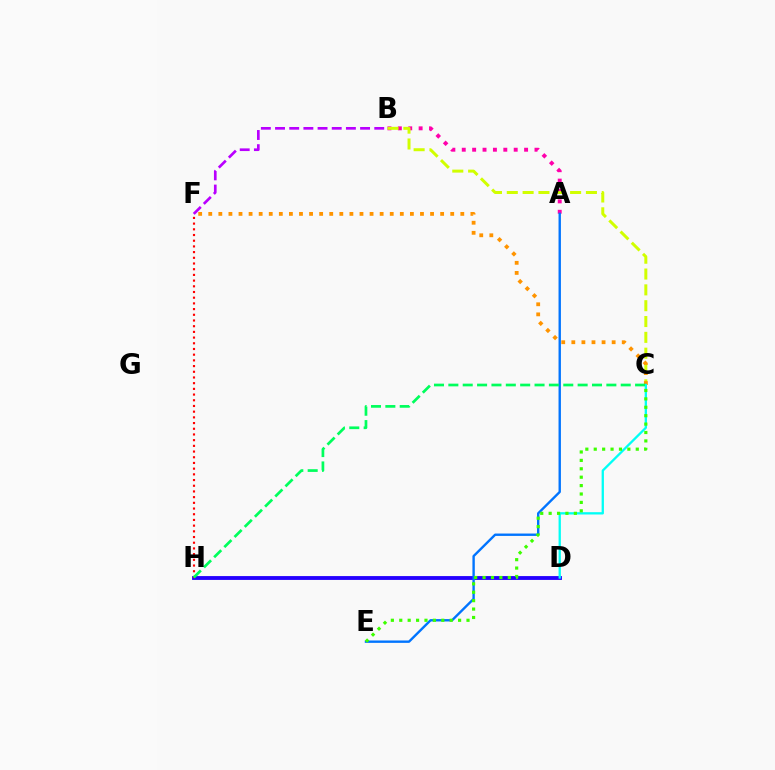{('D', 'H'): [{'color': '#2500ff', 'line_style': 'solid', 'thickness': 2.77}], ('B', 'F'): [{'color': '#b900ff', 'line_style': 'dashed', 'thickness': 1.93}], ('A', 'B'): [{'color': '#ff00ac', 'line_style': 'dotted', 'thickness': 2.82}], ('F', 'H'): [{'color': '#ff0000', 'line_style': 'dotted', 'thickness': 1.55}], ('B', 'C'): [{'color': '#d1ff00', 'line_style': 'dashed', 'thickness': 2.15}], ('C', 'F'): [{'color': '#ff9400', 'line_style': 'dotted', 'thickness': 2.74}], ('C', 'D'): [{'color': '#00fff6', 'line_style': 'solid', 'thickness': 1.66}], ('A', 'E'): [{'color': '#0074ff', 'line_style': 'solid', 'thickness': 1.72}], ('C', 'H'): [{'color': '#00ff5c', 'line_style': 'dashed', 'thickness': 1.95}], ('C', 'E'): [{'color': '#3dff00', 'line_style': 'dotted', 'thickness': 2.28}]}